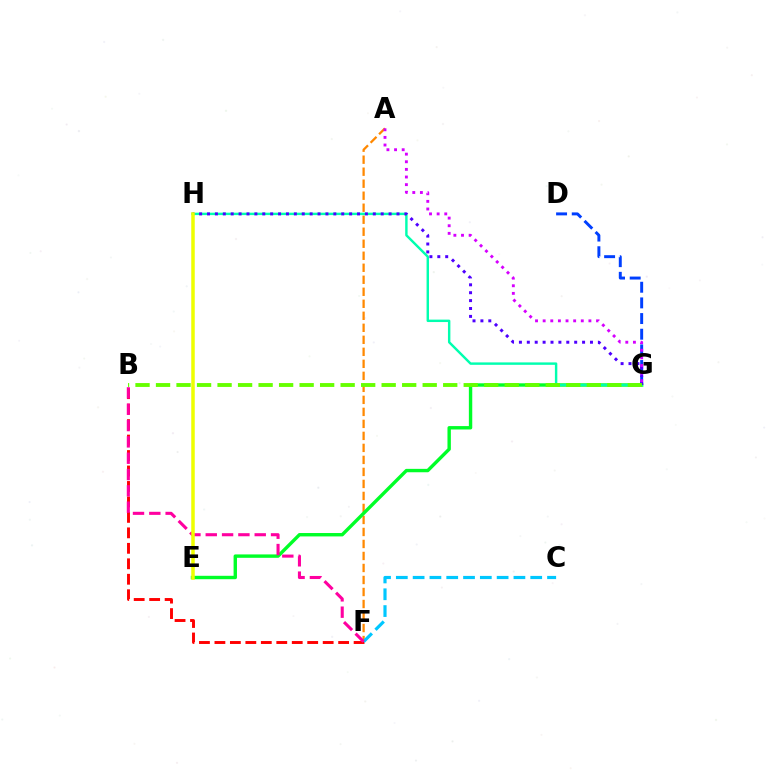{('A', 'F'): [{'color': '#ff8800', 'line_style': 'dashed', 'thickness': 1.63}], ('D', 'G'): [{'color': '#003fff', 'line_style': 'dashed', 'thickness': 2.13}], ('E', 'G'): [{'color': '#00ff27', 'line_style': 'solid', 'thickness': 2.44}], ('G', 'H'): [{'color': '#00ffaf', 'line_style': 'solid', 'thickness': 1.75}, {'color': '#4f00ff', 'line_style': 'dotted', 'thickness': 2.15}], ('B', 'F'): [{'color': '#ff0000', 'line_style': 'dashed', 'thickness': 2.1}, {'color': '#ff00a0', 'line_style': 'dashed', 'thickness': 2.22}], ('C', 'F'): [{'color': '#00c7ff', 'line_style': 'dashed', 'thickness': 2.28}], ('B', 'G'): [{'color': '#66ff00', 'line_style': 'dashed', 'thickness': 2.79}], ('E', 'H'): [{'color': '#eeff00', 'line_style': 'solid', 'thickness': 2.52}], ('A', 'G'): [{'color': '#d600ff', 'line_style': 'dotted', 'thickness': 2.07}]}